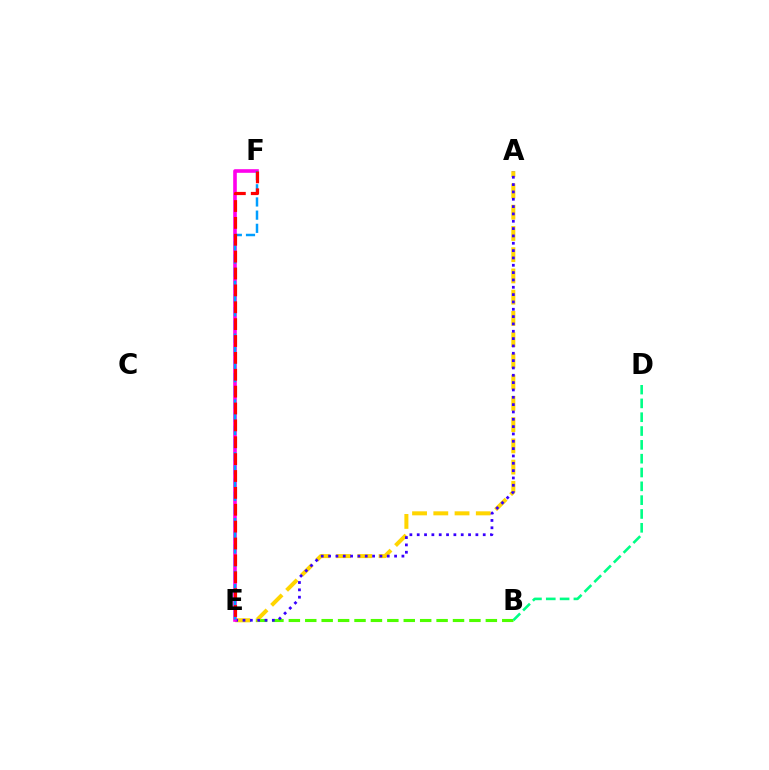{('B', 'E'): [{'color': '#4fff00', 'line_style': 'dashed', 'thickness': 2.23}], ('A', 'E'): [{'color': '#ffd500', 'line_style': 'dashed', 'thickness': 2.89}, {'color': '#3700ff', 'line_style': 'dotted', 'thickness': 1.99}], ('B', 'D'): [{'color': '#00ff86', 'line_style': 'dashed', 'thickness': 1.88}], ('E', 'F'): [{'color': '#ff00ed', 'line_style': 'solid', 'thickness': 2.6}, {'color': '#009eff', 'line_style': 'dashed', 'thickness': 1.79}, {'color': '#ff0000', 'line_style': 'dashed', 'thickness': 2.29}]}